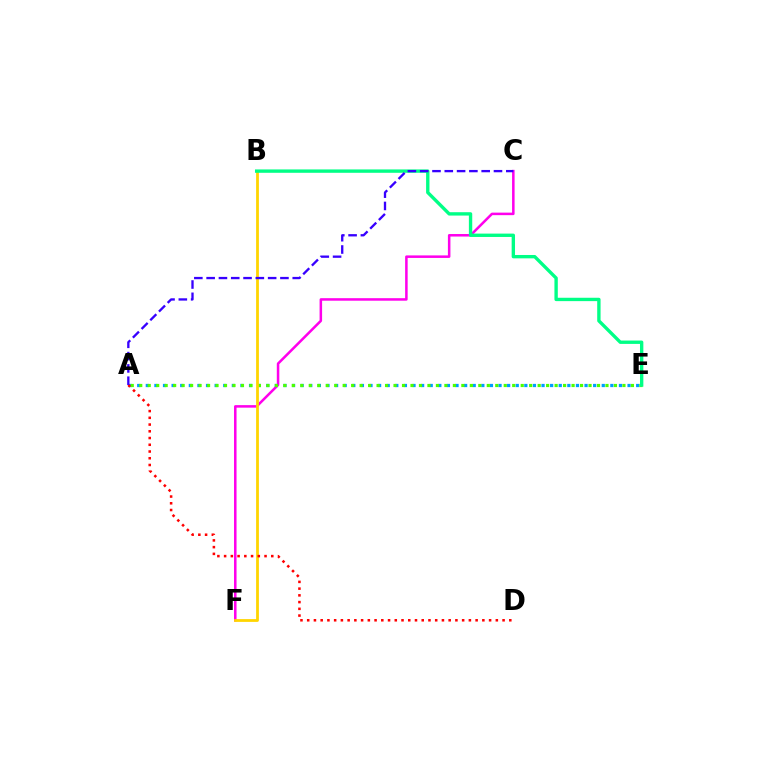{('C', 'F'): [{'color': '#ff00ed', 'line_style': 'solid', 'thickness': 1.82}], ('A', 'E'): [{'color': '#009eff', 'line_style': 'dotted', 'thickness': 2.34}, {'color': '#4fff00', 'line_style': 'dotted', 'thickness': 2.3}], ('B', 'F'): [{'color': '#ffd500', 'line_style': 'solid', 'thickness': 2.01}], ('B', 'E'): [{'color': '#00ff86', 'line_style': 'solid', 'thickness': 2.42}], ('A', 'D'): [{'color': '#ff0000', 'line_style': 'dotted', 'thickness': 1.83}], ('A', 'C'): [{'color': '#3700ff', 'line_style': 'dashed', 'thickness': 1.67}]}